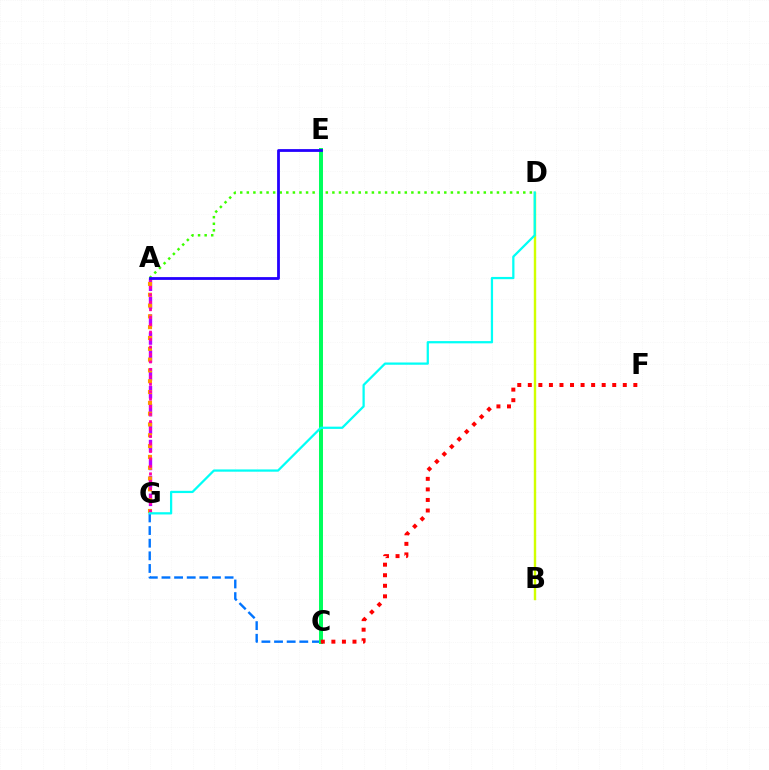{('A', 'G'): [{'color': '#b900ff', 'line_style': 'dashed', 'thickness': 2.43}, {'color': '#ff9400', 'line_style': 'dotted', 'thickness': 2.94}, {'color': '#ff00ac', 'line_style': 'dotted', 'thickness': 2.03}], ('B', 'D'): [{'color': '#d1ff00', 'line_style': 'solid', 'thickness': 1.74}], ('A', 'D'): [{'color': '#3dff00', 'line_style': 'dotted', 'thickness': 1.79}], ('C', 'G'): [{'color': '#0074ff', 'line_style': 'dashed', 'thickness': 1.72}], ('C', 'E'): [{'color': '#00ff5c', 'line_style': 'solid', 'thickness': 2.86}], ('D', 'G'): [{'color': '#00fff6', 'line_style': 'solid', 'thickness': 1.62}], ('A', 'E'): [{'color': '#2500ff', 'line_style': 'solid', 'thickness': 2.01}], ('C', 'F'): [{'color': '#ff0000', 'line_style': 'dotted', 'thickness': 2.87}]}